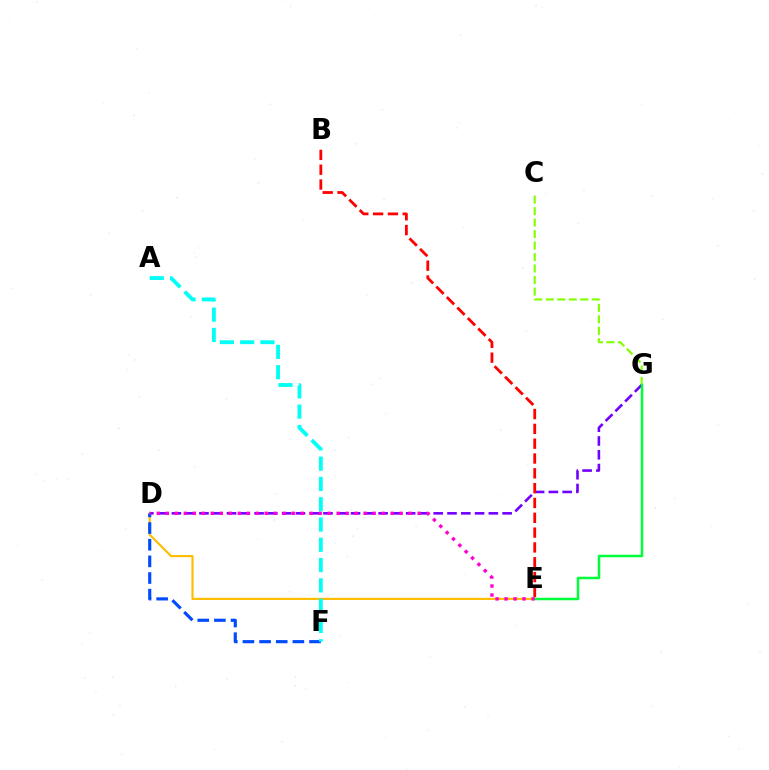{('D', 'E'): [{'color': '#ffbd00', 'line_style': 'solid', 'thickness': 1.56}, {'color': '#ff00cf', 'line_style': 'dotted', 'thickness': 2.44}], ('C', 'G'): [{'color': '#84ff00', 'line_style': 'dashed', 'thickness': 1.56}], ('D', 'G'): [{'color': '#7200ff', 'line_style': 'dashed', 'thickness': 1.87}], ('D', 'F'): [{'color': '#004bff', 'line_style': 'dashed', 'thickness': 2.26}], ('A', 'F'): [{'color': '#00fff6', 'line_style': 'dashed', 'thickness': 2.76}], ('E', 'G'): [{'color': '#00ff39', 'line_style': 'solid', 'thickness': 1.8}], ('B', 'E'): [{'color': '#ff0000', 'line_style': 'dashed', 'thickness': 2.01}]}